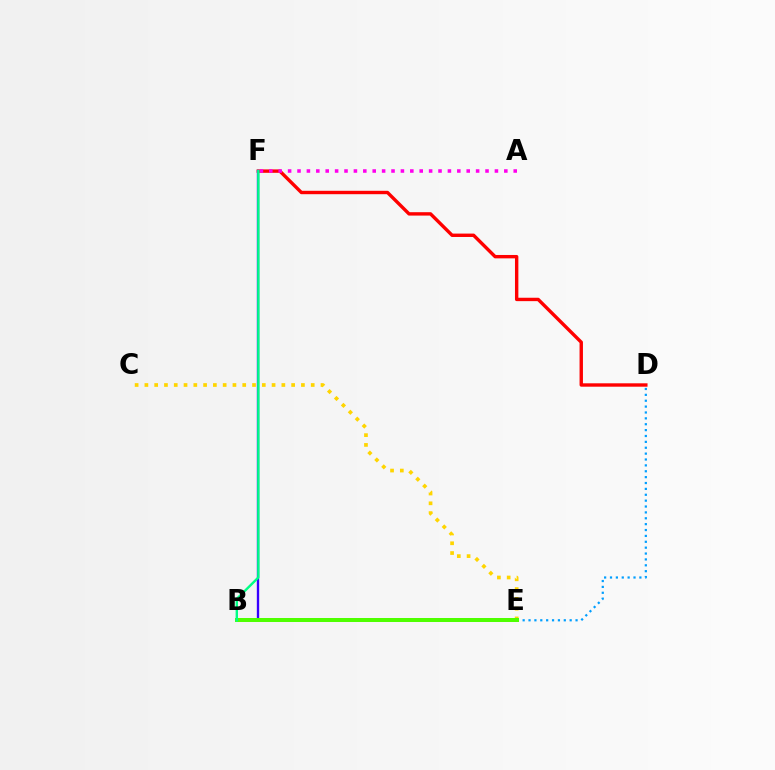{('C', 'E'): [{'color': '#ffd500', 'line_style': 'dotted', 'thickness': 2.66}], ('D', 'F'): [{'color': '#ff0000', 'line_style': 'solid', 'thickness': 2.44}], ('B', 'F'): [{'color': '#3700ff', 'line_style': 'solid', 'thickness': 1.69}, {'color': '#00ff86', 'line_style': 'solid', 'thickness': 1.73}], ('D', 'E'): [{'color': '#009eff', 'line_style': 'dotted', 'thickness': 1.6}], ('B', 'E'): [{'color': '#4fff00', 'line_style': 'solid', 'thickness': 2.88}], ('A', 'F'): [{'color': '#ff00ed', 'line_style': 'dotted', 'thickness': 2.55}]}